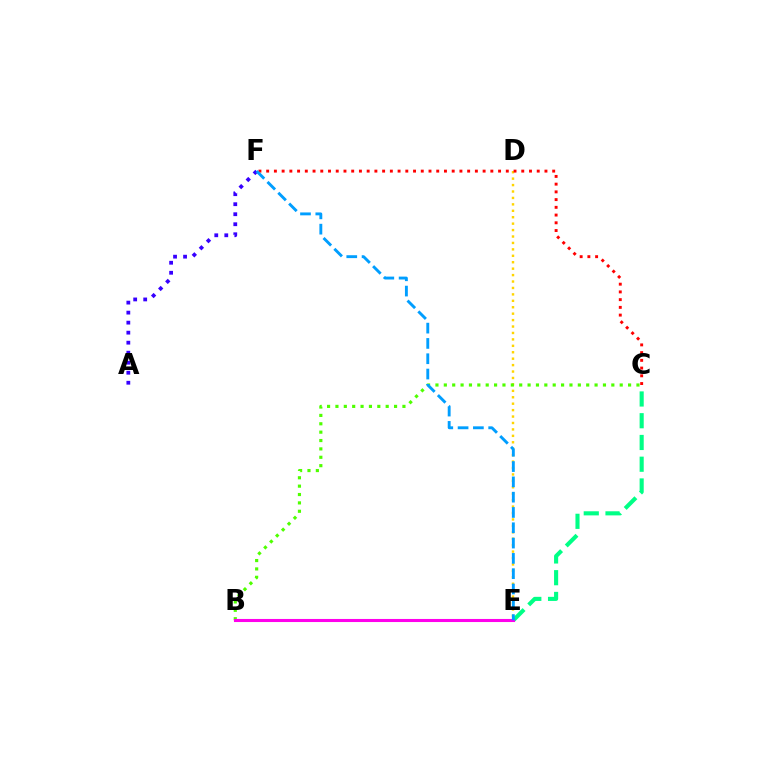{('D', 'E'): [{'color': '#ffd500', 'line_style': 'dotted', 'thickness': 1.75}], ('A', 'F'): [{'color': '#3700ff', 'line_style': 'dotted', 'thickness': 2.72}], ('C', 'E'): [{'color': '#00ff86', 'line_style': 'dashed', 'thickness': 2.95}], ('C', 'F'): [{'color': '#ff0000', 'line_style': 'dotted', 'thickness': 2.1}], ('B', 'C'): [{'color': '#4fff00', 'line_style': 'dotted', 'thickness': 2.28}], ('B', 'E'): [{'color': '#ff00ed', 'line_style': 'solid', 'thickness': 2.22}], ('E', 'F'): [{'color': '#009eff', 'line_style': 'dashed', 'thickness': 2.08}]}